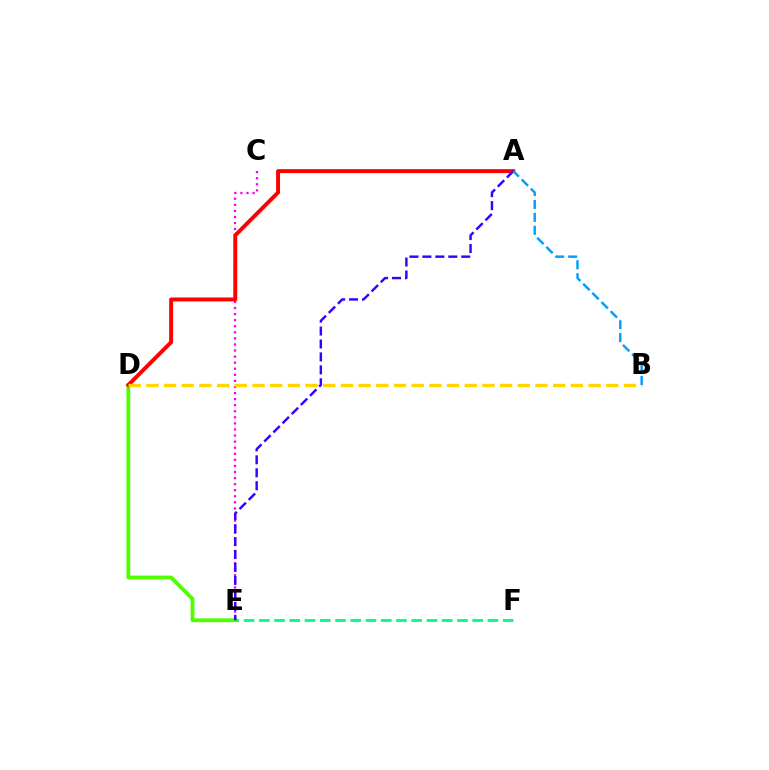{('E', 'F'): [{'color': '#00ff86', 'line_style': 'dashed', 'thickness': 2.07}], ('C', 'E'): [{'color': '#ff00ed', 'line_style': 'dotted', 'thickness': 1.65}], ('D', 'E'): [{'color': '#4fff00', 'line_style': 'solid', 'thickness': 2.74}], ('A', 'D'): [{'color': '#ff0000', 'line_style': 'solid', 'thickness': 2.82}], ('A', 'E'): [{'color': '#3700ff', 'line_style': 'dashed', 'thickness': 1.76}], ('B', 'D'): [{'color': '#ffd500', 'line_style': 'dashed', 'thickness': 2.4}], ('A', 'B'): [{'color': '#009eff', 'line_style': 'dashed', 'thickness': 1.76}]}